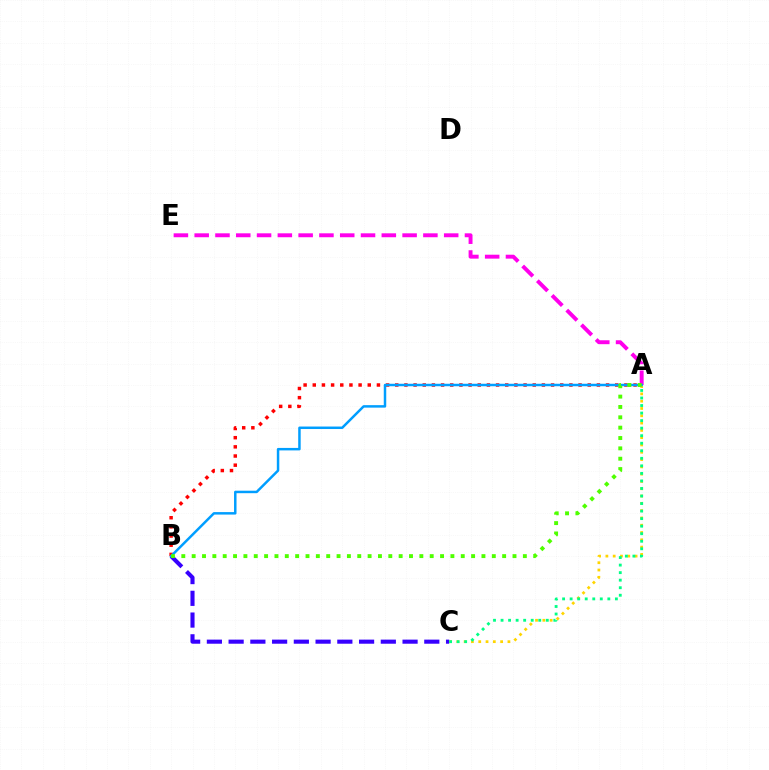{('B', 'C'): [{'color': '#3700ff', 'line_style': 'dashed', 'thickness': 2.95}], ('A', 'C'): [{'color': '#ffd500', 'line_style': 'dotted', 'thickness': 1.98}, {'color': '#00ff86', 'line_style': 'dotted', 'thickness': 2.05}], ('A', 'E'): [{'color': '#ff00ed', 'line_style': 'dashed', 'thickness': 2.82}], ('A', 'B'): [{'color': '#ff0000', 'line_style': 'dotted', 'thickness': 2.49}, {'color': '#009eff', 'line_style': 'solid', 'thickness': 1.79}, {'color': '#4fff00', 'line_style': 'dotted', 'thickness': 2.81}]}